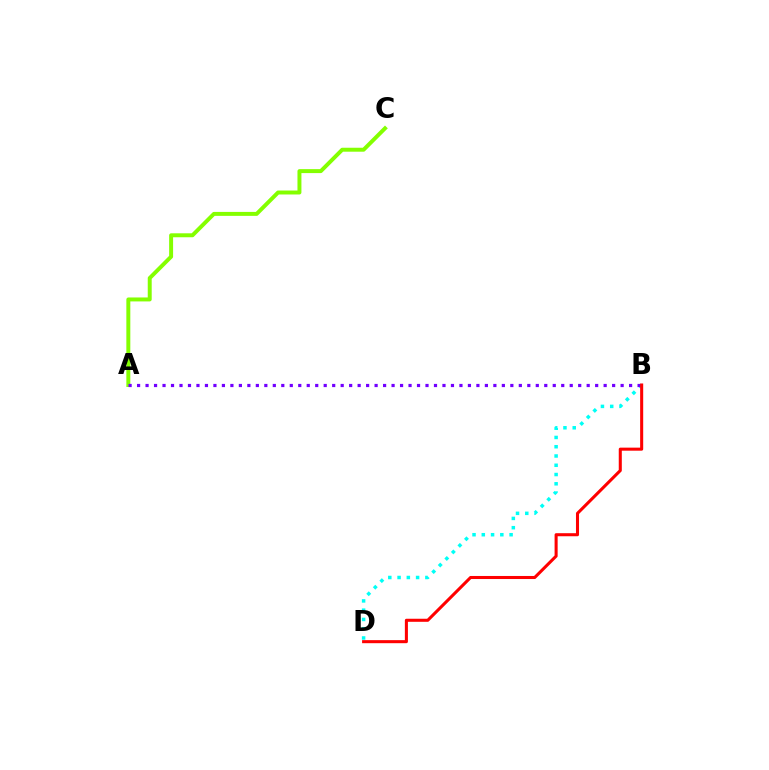{('B', 'D'): [{'color': '#00fff6', 'line_style': 'dotted', 'thickness': 2.52}, {'color': '#ff0000', 'line_style': 'solid', 'thickness': 2.2}], ('A', 'C'): [{'color': '#84ff00', 'line_style': 'solid', 'thickness': 2.85}], ('A', 'B'): [{'color': '#7200ff', 'line_style': 'dotted', 'thickness': 2.3}]}